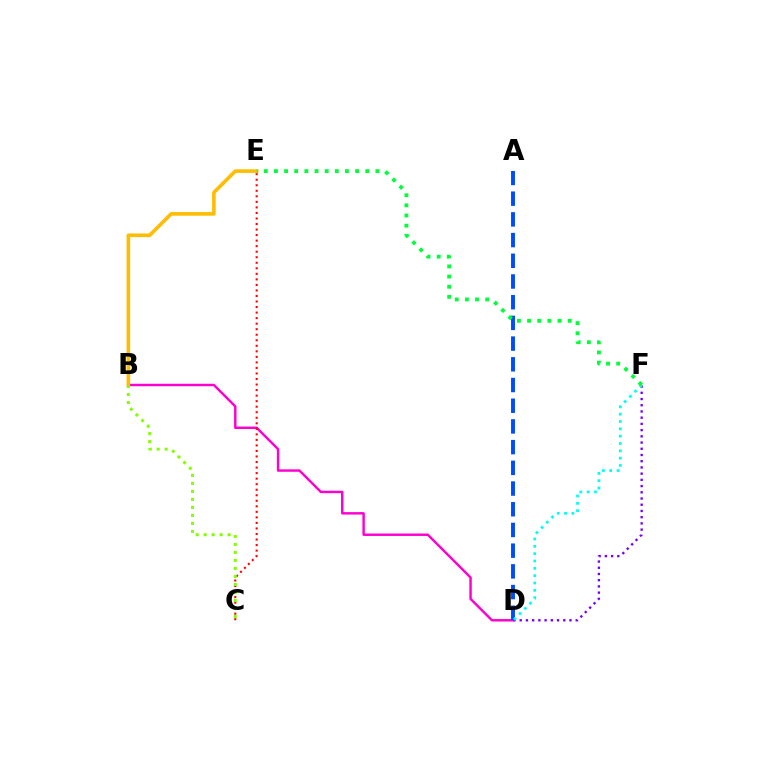{('B', 'D'): [{'color': '#ff00cf', 'line_style': 'solid', 'thickness': 1.76}], ('A', 'D'): [{'color': '#004bff', 'line_style': 'dashed', 'thickness': 2.81}], ('D', 'F'): [{'color': '#7200ff', 'line_style': 'dotted', 'thickness': 1.69}, {'color': '#00fff6', 'line_style': 'dotted', 'thickness': 1.99}], ('B', 'E'): [{'color': '#ffbd00', 'line_style': 'solid', 'thickness': 2.6}], ('C', 'E'): [{'color': '#ff0000', 'line_style': 'dotted', 'thickness': 1.5}], ('B', 'C'): [{'color': '#84ff00', 'line_style': 'dotted', 'thickness': 2.17}], ('E', 'F'): [{'color': '#00ff39', 'line_style': 'dotted', 'thickness': 2.76}]}